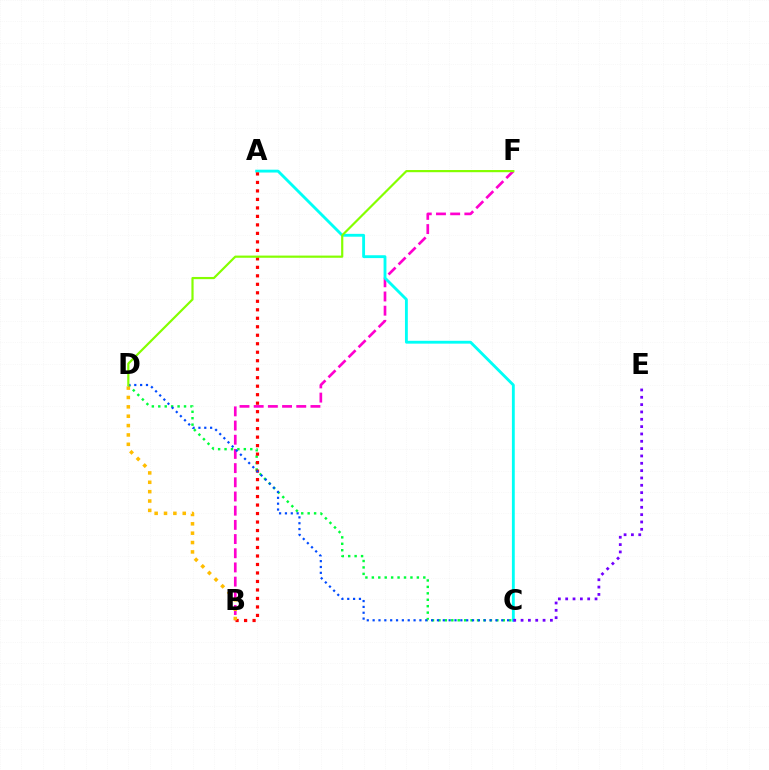{('B', 'F'): [{'color': '#ff00cf', 'line_style': 'dashed', 'thickness': 1.93}], ('A', 'C'): [{'color': '#00fff6', 'line_style': 'solid', 'thickness': 2.05}], ('C', 'D'): [{'color': '#00ff39', 'line_style': 'dotted', 'thickness': 1.75}, {'color': '#004bff', 'line_style': 'dotted', 'thickness': 1.59}], ('A', 'B'): [{'color': '#ff0000', 'line_style': 'dotted', 'thickness': 2.31}], ('B', 'D'): [{'color': '#ffbd00', 'line_style': 'dotted', 'thickness': 2.55}], ('C', 'E'): [{'color': '#7200ff', 'line_style': 'dotted', 'thickness': 1.99}], ('D', 'F'): [{'color': '#84ff00', 'line_style': 'solid', 'thickness': 1.57}]}